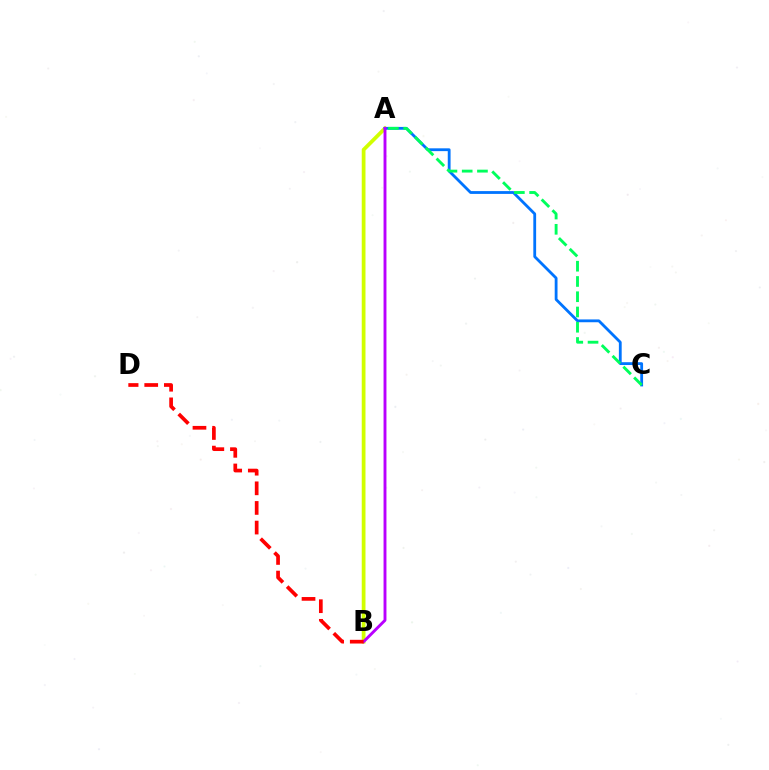{('A', 'B'): [{'color': '#d1ff00', 'line_style': 'solid', 'thickness': 2.71}, {'color': '#b900ff', 'line_style': 'solid', 'thickness': 2.09}], ('A', 'C'): [{'color': '#0074ff', 'line_style': 'solid', 'thickness': 2.02}, {'color': '#00ff5c', 'line_style': 'dashed', 'thickness': 2.07}], ('B', 'D'): [{'color': '#ff0000', 'line_style': 'dashed', 'thickness': 2.67}]}